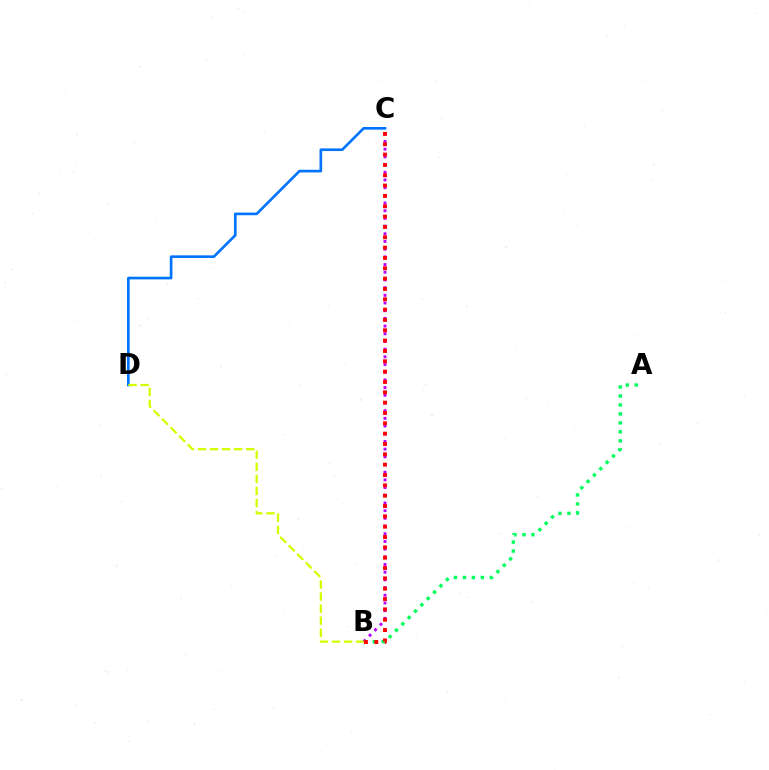{('A', 'B'): [{'color': '#00ff5c', 'line_style': 'dotted', 'thickness': 2.44}], ('C', 'D'): [{'color': '#0074ff', 'line_style': 'solid', 'thickness': 1.91}], ('B', 'C'): [{'color': '#b900ff', 'line_style': 'dotted', 'thickness': 2.09}, {'color': '#ff0000', 'line_style': 'dotted', 'thickness': 2.81}], ('B', 'D'): [{'color': '#d1ff00', 'line_style': 'dashed', 'thickness': 1.64}]}